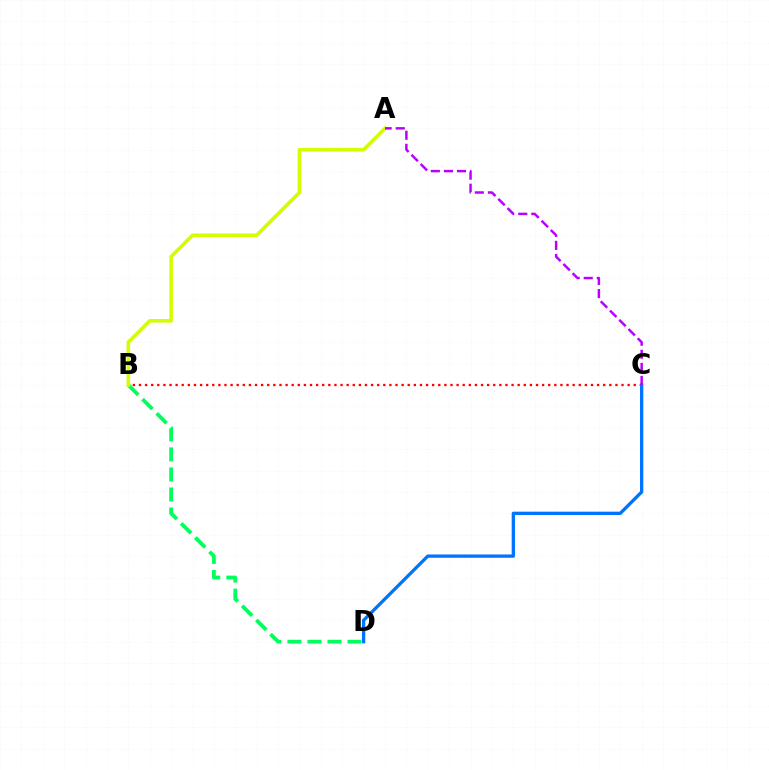{('B', 'C'): [{'color': '#ff0000', 'line_style': 'dotted', 'thickness': 1.66}], ('B', 'D'): [{'color': '#00ff5c', 'line_style': 'dashed', 'thickness': 2.72}], ('A', 'B'): [{'color': '#d1ff00', 'line_style': 'solid', 'thickness': 2.59}], ('C', 'D'): [{'color': '#0074ff', 'line_style': 'solid', 'thickness': 2.38}], ('A', 'C'): [{'color': '#b900ff', 'line_style': 'dashed', 'thickness': 1.78}]}